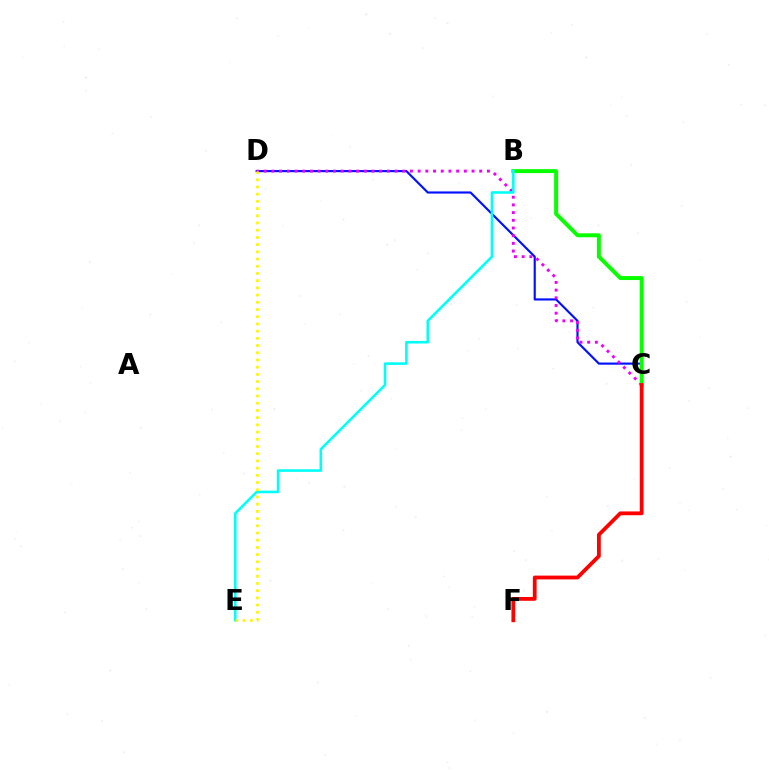{('C', 'D'): [{'color': '#0010ff', 'line_style': 'solid', 'thickness': 1.55}, {'color': '#ee00ff', 'line_style': 'dotted', 'thickness': 2.09}], ('B', 'C'): [{'color': '#08ff00', 'line_style': 'solid', 'thickness': 2.85}], ('B', 'E'): [{'color': '#00fff6', 'line_style': 'solid', 'thickness': 1.86}], ('D', 'E'): [{'color': '#fcf500', 'line_style': 'dotted', 'thickness': 1.96}], ('C', 'F'): [{'color': '#ff0000', 'line_style': 'solid', 'thickness': 2.73}]}